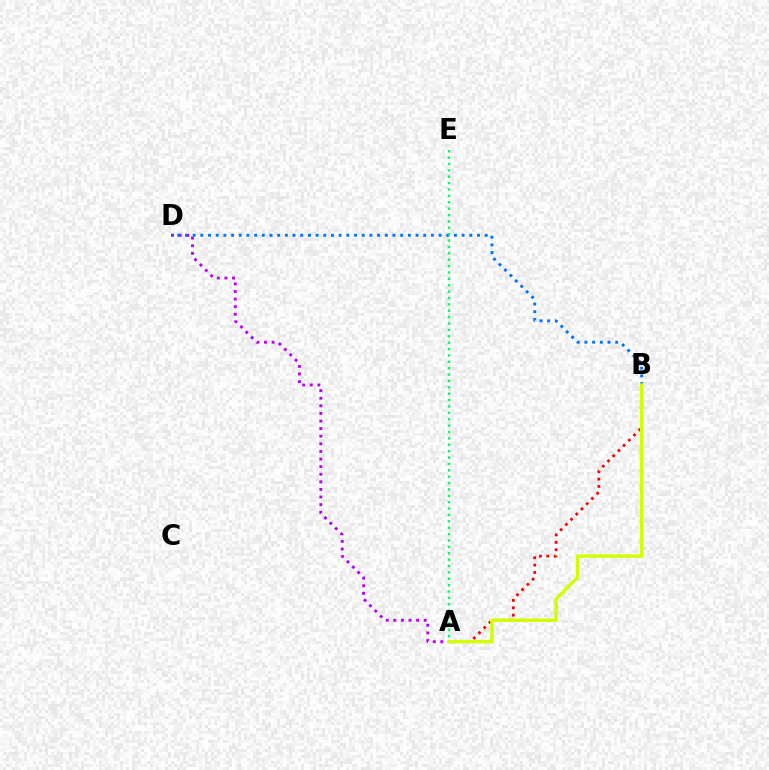{('A', 'D'): [{'color': '#b900ff', 'line_style': 'dotted', 'thickness': 2.07}], ('A', 'B'): [{'color': '#ff0000', 'line_style': 'dotted', 'thickness': 2.0}, {'color': '#d1ff00', 'line_style': 'solid', 'thickness': 2.49}], ('B', 'D'): [{'color': '#0074ff', 'line_style': 'dotted', 'thickness': 2.09}], ('A', 'E'): [{'color': '#00ff5c', 'line_style': 'dotted', 'thickness': 1.73}]}